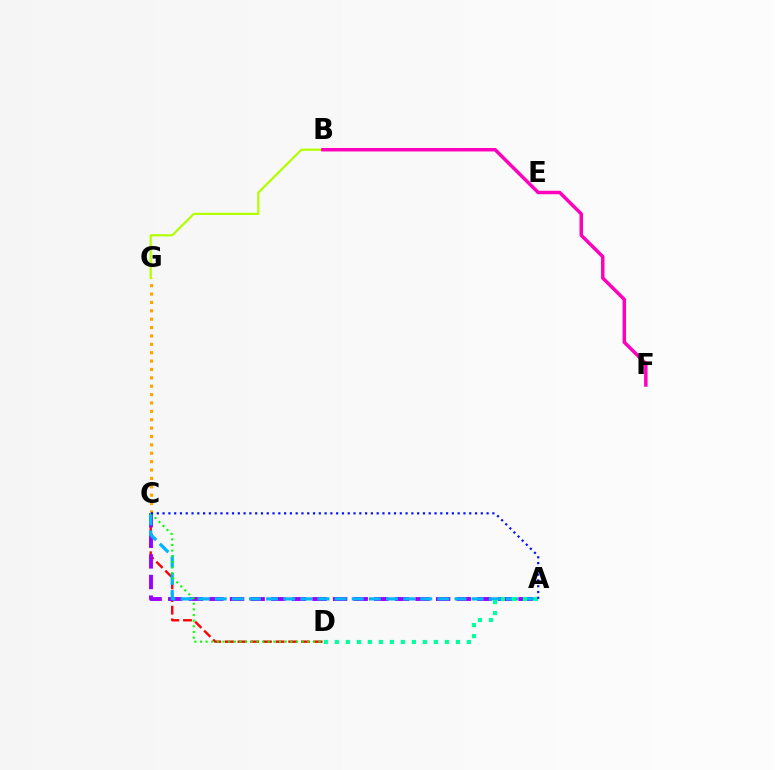{('C', 'G'): [{'color': '#ffa500', 'line_style': 'dotted', 'thickness': 2.28}], ('B', 'G'): [{'color': '#b3ff00', 'line_style': 'solid', 'thickness': 1.6}], ('C', 'D'): [{'color': '#ff0000', 'line_style': 'dashed', 'thickness': 1.72}, {'color': '#08ff00', 'line_style': 'dotted', 'thickness': 1.53}], ('A', 'C'): [{'color': '#9b00ff', 'line_style': 'dashed', 'thickness': 2.8}, {'color': '#00b5ff', 'line_style': 'dashed', 'thickness': 2.33}, {'color': '#0010ff', 'line_style': 'dotted', 'thickness': 1.57}], ('B', 'F'): [{'color': '#ff00bd', 'line_style': 'solid', 'thickness': 2.5}], ('A', 'D'): [{'color': '#00ff9d', 'line_style': 'dotted', 'thickness': 2.99}]}